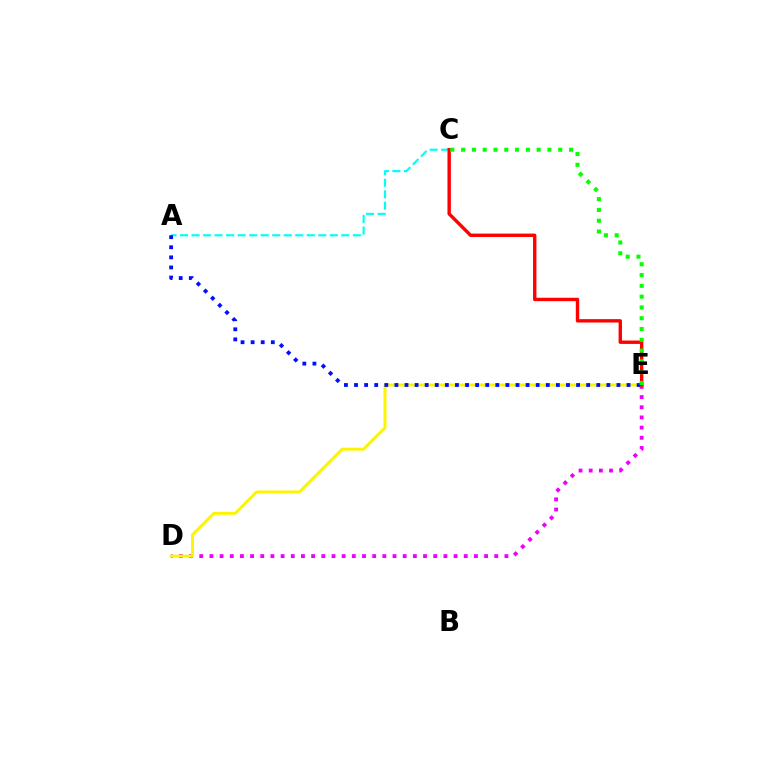{('D', 'E'): [{'color': '#ee00ff', 'line_style': 'dotted', 'thickness': 2.76}, {'color': '#fcf500', 'line_style': 'solid', 'thickness': 2.13}], ('A', 'C'): [{'color': '#00fff6', 'line_style': 'dashed', 'thickness': 1.57}], ('A', 'E'): [{'color': '#0010ff', 'line_style': 'dotted', 'thickness': 2.74}], ('C', 'E'): [{'color': '#ff0000', 'line_style': 'solid', 'thickness': 2.43}, {'color': '#08ff00', 'line_style': 'dotted', 'thickness': 2.93}]}